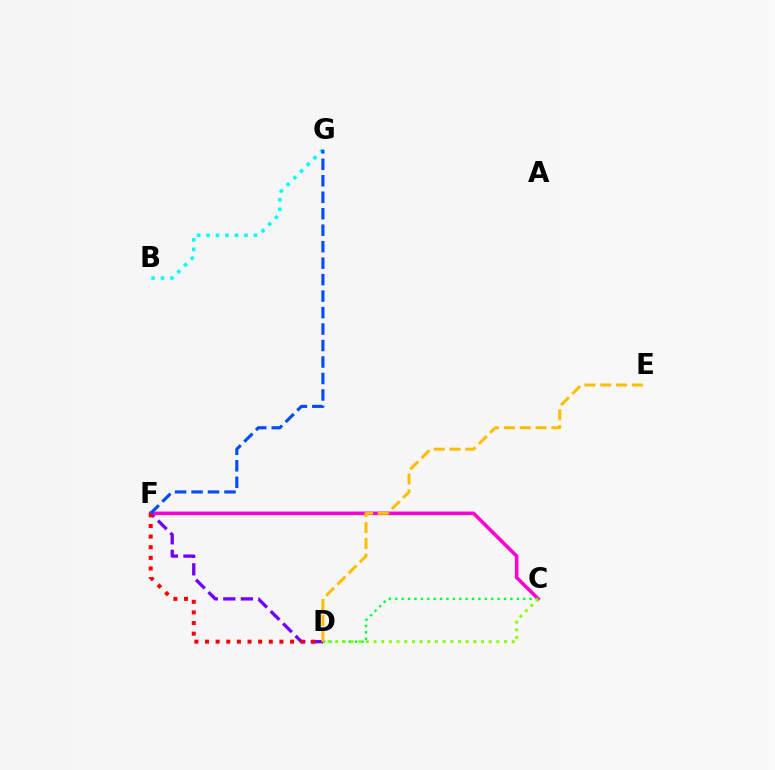{('D', 'F'): [{'color': '#7200ff', 'line_style': 'dashed', 'thickness': 2.38}, {'color': '#ff0000', 'line_style': 'dotted', 'thickness': 2.89}], ('C', 'F'): [{'color': '#ff00cf', 'line_style': 'solid', 'thickness': 2.57}], ('B', 'G'): [{'color': '#00fff6', 'line_style': 'dotted', 'thickness': 2.57}], ('C', 'D'): [{'color': '#00ff39', 'line_style': 'dotted', 'thickness': 1.74}, {'color': '#84ff00', 'line_style': 'dotted', 'thickness': 2.09}], ('F', 'G'): [{'color': '#004bff', 'line_style': 'dashed', 'thickness': 2.24}], ('D', 'E'): [{'color': '#ffbd00', 'line_style': 'dashed', 'thickness': 2.15}]}